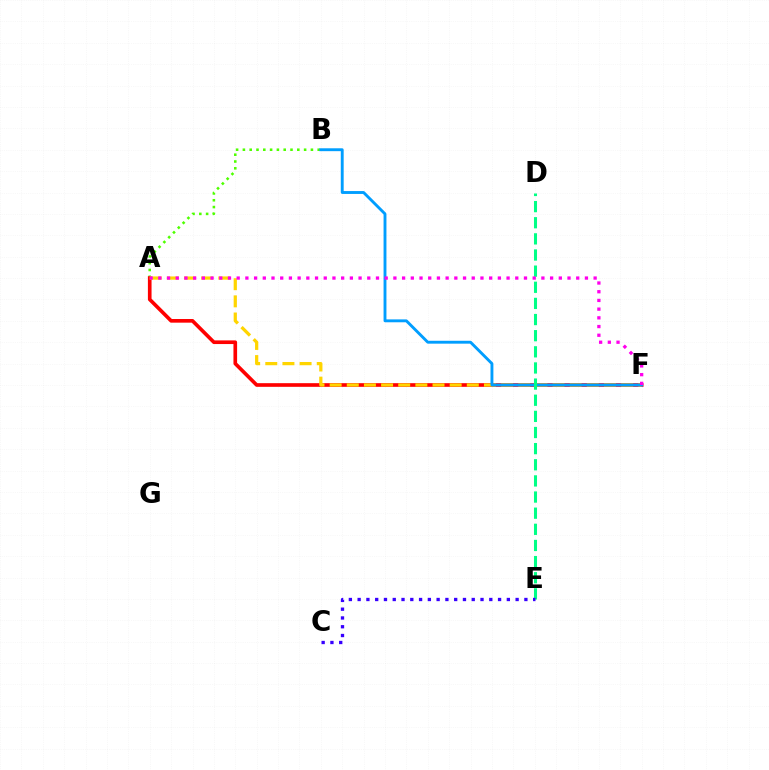{('A', 'B'): [{'color': '#4fff00', 'line_style': 'dotted', 'thickness': 1.85}], ('A', 'F'): [{'color': '#ff0000', 'line_style': 'solid', 'thickness': 2.63}, {'color': '#ffd500', 'line_style': 'dashed', 'thickness': 2.33}, {'color': '#ff00ed', 'line_style': 'dotted', 'thickness': 2.37}], ('B', 'F'): [{'color': '#009eff', 'line_style': 'solid', 'thickness': 2.08}], ('D', 'E'): [{'color': '#00ff86', 'line_style': 'dashed', 'thickness': 2.19}], ('C', 'E'): [{'color': '#3700ff', 'line_style': 'dotted', 'thickness': 2.38}]}